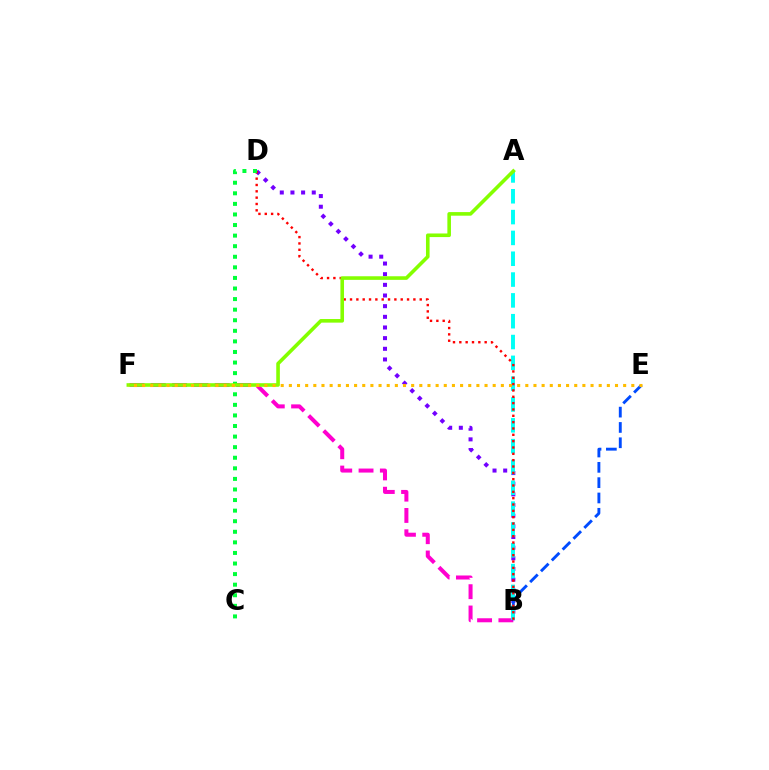{('B', 'D'): [{'color': '#7200ff', 'line_style': 'dotted', 'thickness': 2.9}, {'color': '#ff0000', 'line_style': 'dotted', 'thickness': 1.72}], ('B', 'F'): [{'color': '#ff00cf', 'line_style': 'dashed', 'thickness': 2.9}], ('B', 'E'): [{'color': '#004bff', 'line_style': 'dashed', 'thickness': 2.08}], ('A', 'B'): [{'color': '#00fff6', 'line_style': 'dashed', 'thickness': 2.83}], ('C', 'D'): [{'color': '#00ff39', 'line_style': 'dotted', 'thickness': 2.87}], ('A', 'F'): [{'color': '#84ff00', 'line_style': 'solid', 'thickness': 2.59}], ('E', 'F'): [{'color': '#ffbd00', 'line_style': 'dotted', 'thickness': 2.22}]}